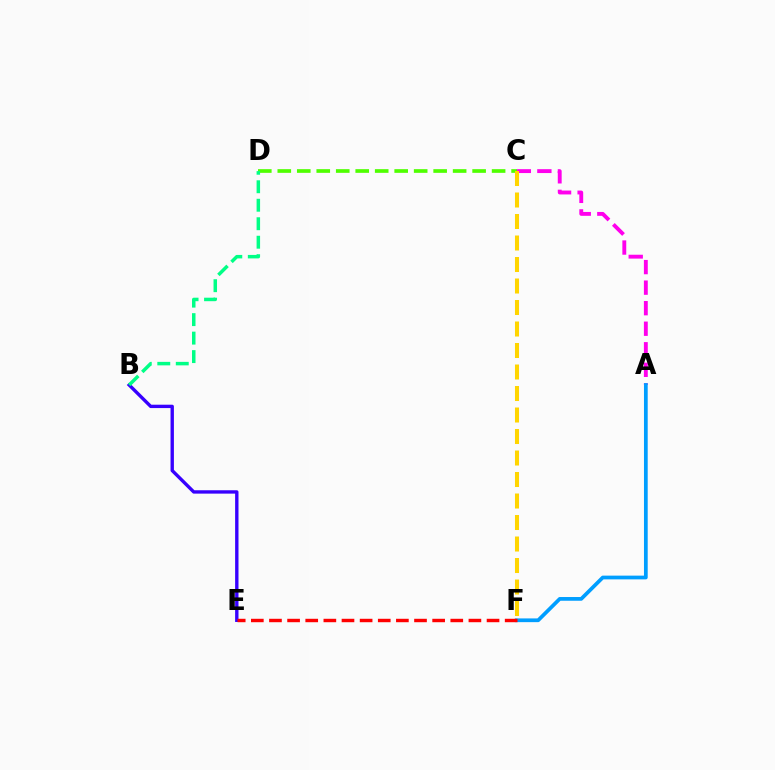{('A', 'C'): [{'color': '#ff00ed', 'line_style': 'dashed', 'thickness': 2.79}], ('B', 'E'): [{'color': '#3700ff', 'line_style': 'solid', 'thickness': 2.43}], ('C', 'D'): [{'color': '#4fff00', 'line_style': 'dashed', 'thickness': 2.65}], ('A', 'F'): [{'color': '#009eff', 'line_style': 'solid', 'thickness': 2.69}], ('E', 'F'): [{'color': '#ff0000', 'line_style': 'dashed', 'thickness': 2.46}], ('C', 'F'): [{'color': '#ffd500', 'line_style': 'dashed', 'thickness': 2.92}], ('B', 'D'): [{'color': '#00ff86', 'line_style': 'dashed', 'thickness': 2.51}]}